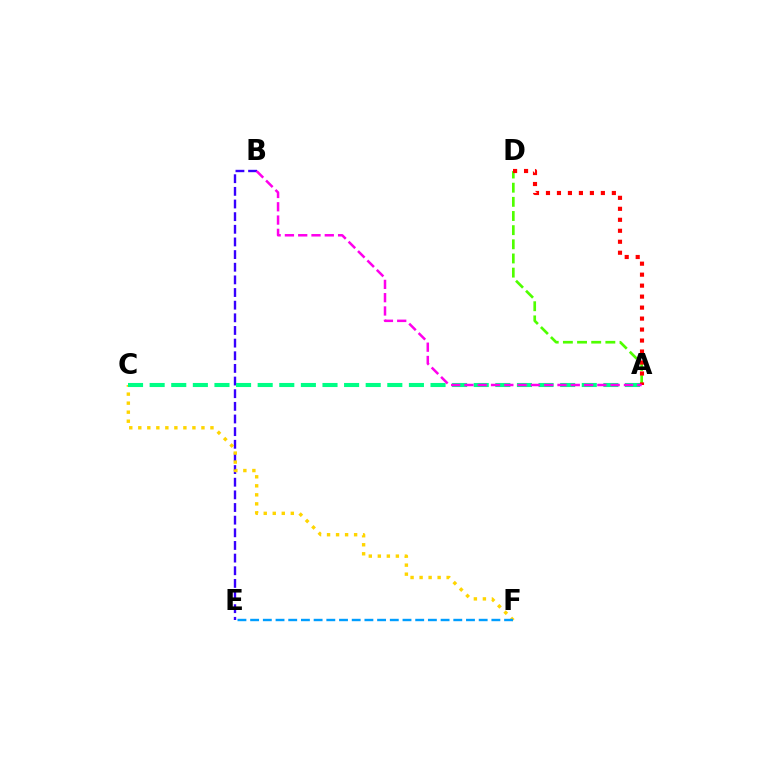{('B', 'E'): [{'color': '#3700ff', 'line_style': 'dashed', 'thickness': 1.72}], ('A', 'D'): [{'color': '#4fff00', 'line_style': 'dashed', 'thickness': 1.92}, {'color': '#ff0000', 'line_style': 'dotted', 'thickness': 2.98}], ('C', 'F'): [{'color': '#ffd500', 'line_style': 'dotted', 'thickness': 2.45}], ('A', 'C'): [{'color': '#00ff86', 'line_style': 'dashed', 'thickness': 2.94}], ('E', 'F'): [{'color': '#009eff', 'line_style': 'dashed', 'thickness': 1.72}], ('A', 'B'): [{'color': '#ff00ed', 'line_style': 'dashed', 'thickness': 1.81}]}